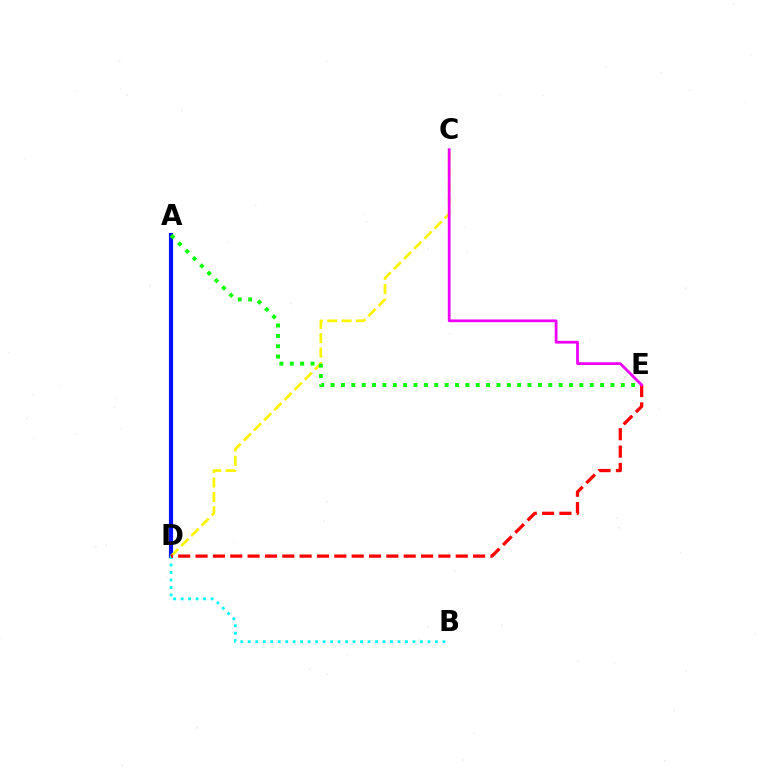{('A', 'D'): [{'color': '#0010ff', 'line_style': 'solid', 'thickness': 2.99}], ('C', 'D'): [{'color': '#fcf500', 'line_style': 'dashed', 'thickness': 1.95}], ('B', 'D'): [{'color': '#00fff6', 'line_style': 'dotted', 'thickness': 2.03}], ('A', 'E'): [{'color': '#08ff00', 'line_style': 'dotted', 'thickness': 2.82}], ('D', 'E'): [{'color': '#ff0000', 'line_style': 'dashed', 'thickness': 2.36}], ('C', 'E'): [{'color': '#ee00ff', 'line_style': 'solid', 'thickness': 1.99}]}